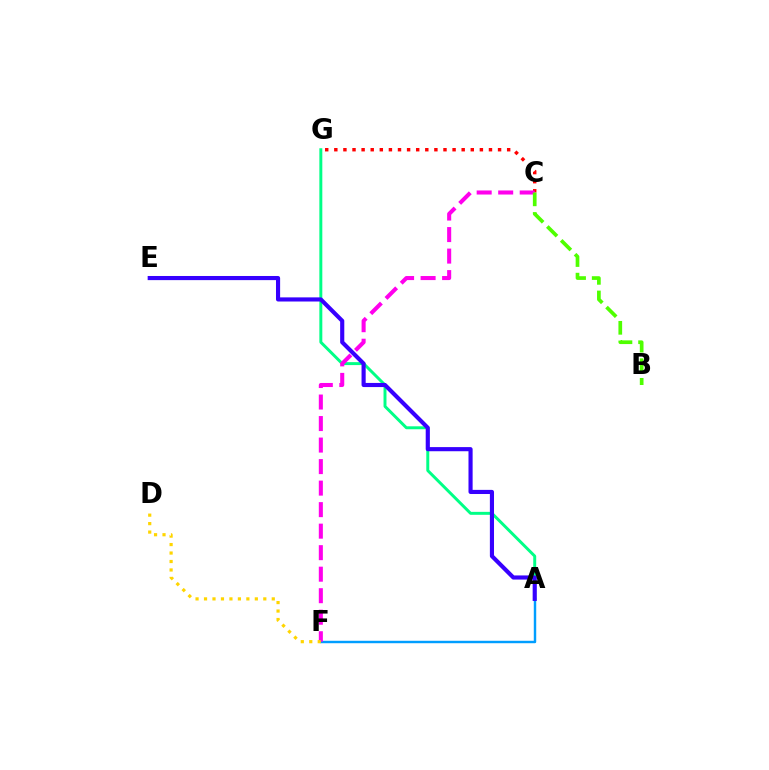{('C', 'G'): [{'color': '#ff0000', 'line_style': 'dotted', 'thickness': 2.47}], ('A', 'F'): [{'color': '#009eff', 'line_style': 'solid', 'thickness': 1.76}], ('A', 'G'): [{'color': '#00ff86', 'line_style': 'solid', 'thickness': 2.13}], ('C', 'F'): [{'color': '#ff00ed', 'line_style': 'dashed', 'thickness': 2.92}], ('D', 'F'): [{'color': '#ffd500', 'line_style': 'dotted', 'thickness': 2.3}], ('A', 'E'): [{'color': '#3700ff', 'line_style': 'solid', 'thickness': 2.98}], ('B', 'C'): [{'color': '#4fff00', 'line_style': 'dashed', 'thickness': 2.66}]}